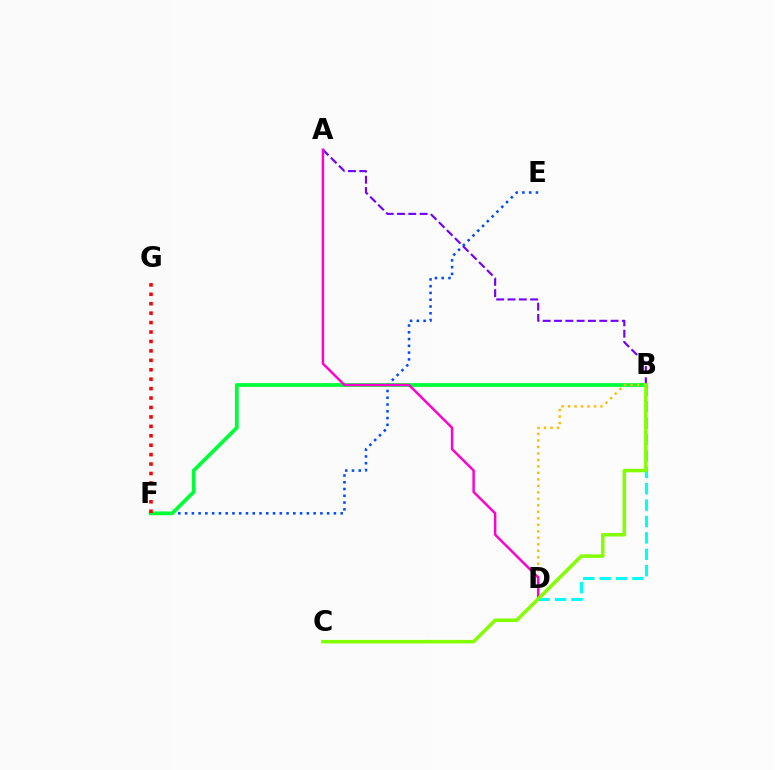{('B', 'D'): [{'color': '#00fff6', 'line_style': 'dashed', 'thickness': 2.23}, {'color': '#ffbd00', 'line_style': 'dotted', 'thickness': 1.76}], ('E', 'F'): [{'color': '#004bff', 'line_style': 'dotted', 'thickness': 1.84}], ('B', 'F'): [{'color': '#00ff39', 'line_style': 'solid', 'thickness': 2.71}], ('A', 'B'): [{'color': '#7200ff', 'line_style': 'dashed', 'thickness': 1.54}], ('A', 'D'): [{'color': '#ff00cf', 'line_style': 'solid', 'thickness': 1.77}], ('F', 'G'): [{'color': '#ff0000', 'line_style': 'dotted', 'thickness': 2.56}], ('B', 'C'): [{'color': '#84ff00', 'line_style': 'solid', 'thickness': 2.53}]}